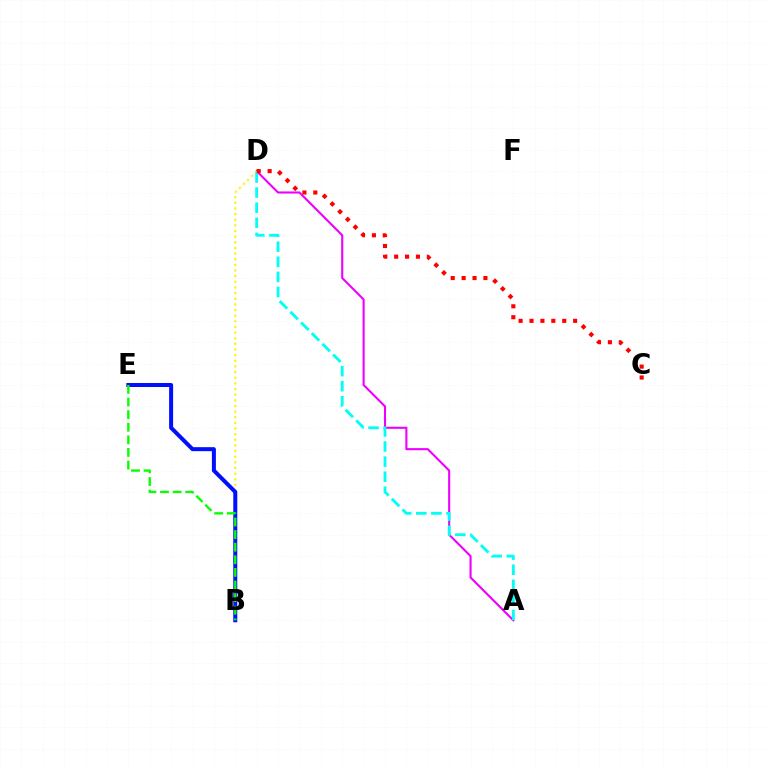{('A', 'D'): [{'color': '#ee00ff', 'line_style': 'solid', 'thickness': 1.51}, {'color': '#00fff6', 'line_style': 'dashed', 'thickness': 2.05}], ('B', 'D'): [{'color': '#fcf500', 'line_style': 'dotted', 'thickness': 1.53}], ('C', 'D'): [{'color': '#ff0000', 'line_style': 'dotted', 'thickness': 2.96}], ('B', 'E'): [{'color': '#0010ff', 'line_style': 'solid', 'thickness': 2.88}, {'color': '#08ff00', 'line_style': 'dashed', 'thickness': 1.71}]}